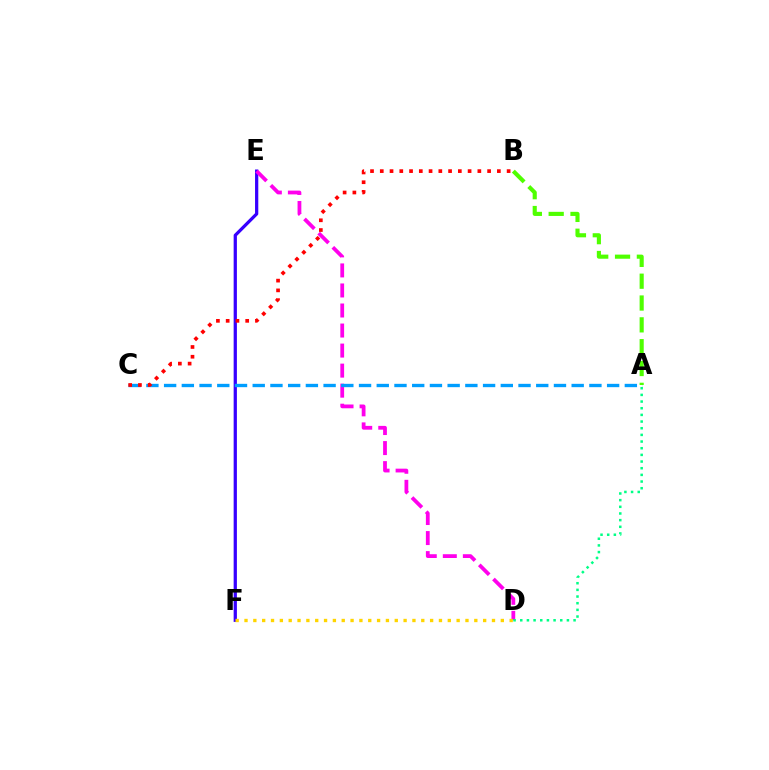{('E', 'F'): [{'color': '#3700ff', 'line_style': 'solid', 'thickness': 2.34}], ('D', 'E'): [{'color': '#ff00ed', 'line_style': 'dashed', 'thickness': 2.72}], ('A', 'C'): [{'color': '#009eff', 'line_style': 'dashed', 'thickness': 2.41}], ('A', 'B'): [{'color': '#4fff00', 'line_style': 'dashed', 'thickness': 2.97}], ('D', 'F'): [{'color': '#ffd500', 'line_style': 'dotted', 'thickness': 2.4}], ('A', 'D'): [{'color': '#00ff86', 'line_style': 'dotted', 'thickness': 1.81}], ('B', 'C'): [{'color': '#ff0000', 'line_style': 'dotted', 'thickness': 2.65}]}